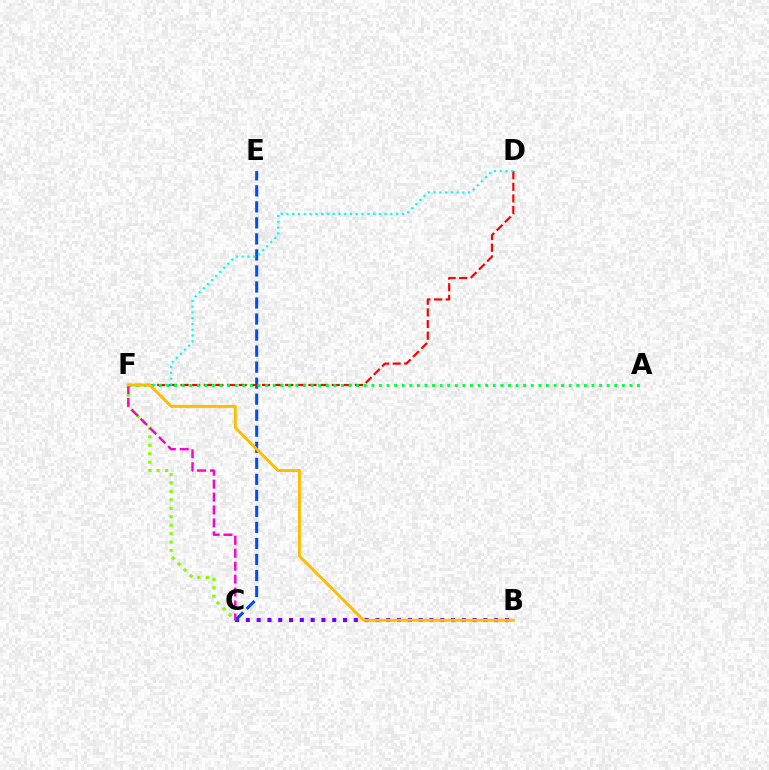{('C', 'F'): [{'color': '#84ff00', 'line_style': 'dotted', 'thickness': 2.29}, {'color': '#ff00cf', 'line_style': 'dashed', 'thickness': 1.76}], ('B', 'C'): [{'color': '#7200ff', 'line_style': 'dotted', 'thickness': 2.93}], ('C', 'E'): [{'color': '#004bff', 'line_style': 'dashed', 'thickness': 2.18}], ('D', 'F'): [{'color': '#ff0000', 'line_style': 'dashed', 'thickness': 1.58}, {'color': '#00fff6', 'line_style': 'dotted', 'thickness': 1.57}], ('A', 'F'): [{'color': '#00ff39', 'line_style': 'dotted', 'thickness': 2.06}], ('B', 'F'): [{'color': '#ffbd00', 'line_style': 'solid', 'thickness': 2.11}]}